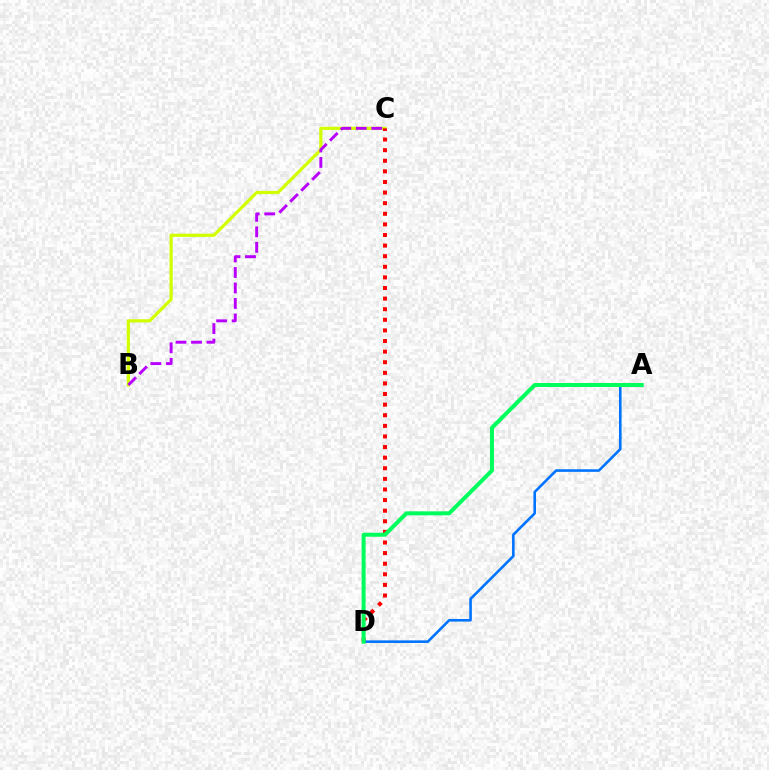{('B', 'C'): [{'color': '#d1ff00', 'line_style': 'solid', 'thickness': 2.3}, {'color': '#b900ff', 'line_style': 'dashed', 'thickness': 2.11}], ('C', 'D'): [{'color': '#ff0000', 'line_style': 'dotted', 'thickness': 2.88}], ('A', 'D'): [{'color': '#0074ff', 'line_style': 'solid', 'thickness': 1.87}, {'color': '#00ff5c', 'line_style': 'solid', 'thickness': 2.88}]}